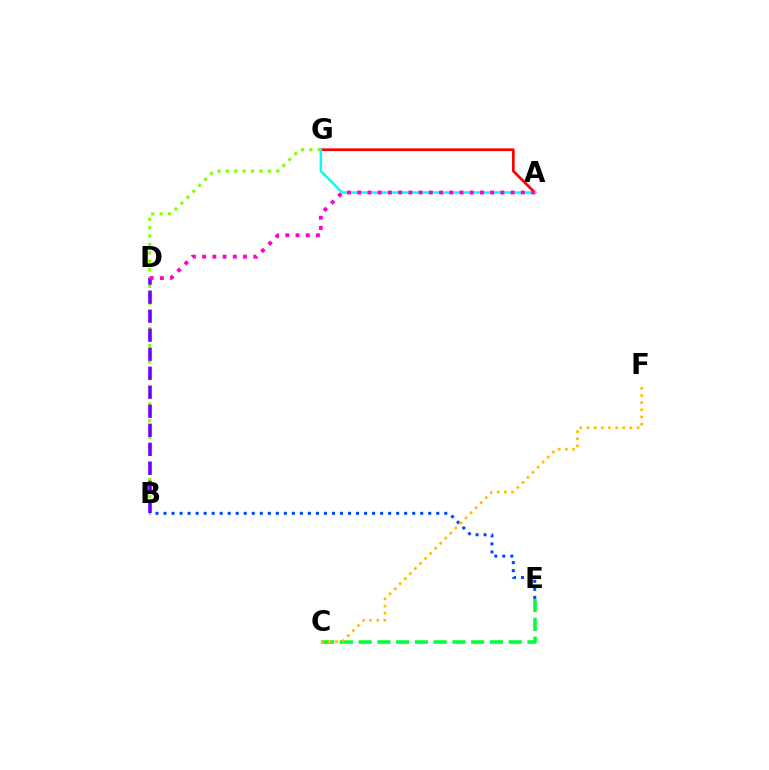{('C', 'E'): [{'color': '#00ff39', 'line_style': 'dashed', 'thickness': 2.55}], ('A', 'G'): [{'color': '#ff0000', 'line_style': 'solid', 'thickness': 1.94}, {'color': '#00fff6', 'line_style': 'solid', 'thickness': 1.82}], ('B', 'G'): [{'color': '#84ff00', 'line_style': 'dotted', 'thickness': 2.28}], ('B', 'D'): [{'color': '#7200ff', 'line_style': 'dashed', 'thickness': 2.58}], ('B', 'E'): [{'color': '#004bff', 'line_style': 'dotted', 'thickness': 2.18}], ('C', 'F'): [{'color': '#ffbd00', 'line_style': 'dotted', 'thickness': 1.95}], ('A', 'D'): [{'color': '#ff00cf', 'line_style': 'dotted', 'thickness': 2.78}]}